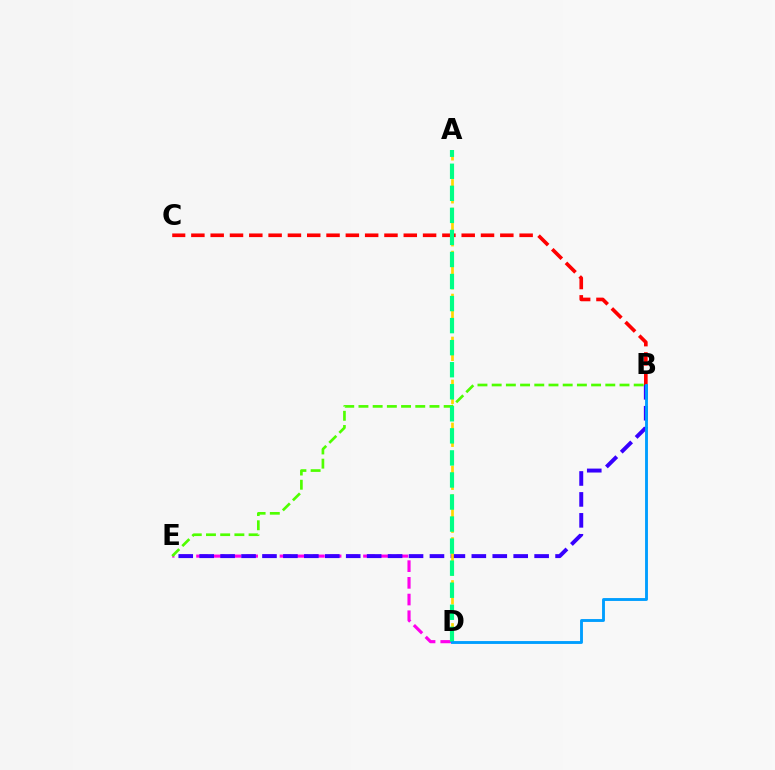{('D', 'E'): [{'color': '#ff00ed', 'line_style': 'dashed', 'thickness': 2.27}], ('B', 'E'): [{'color': '#3700ff', 'line_style': 'dashed', 'thickness': 2.84}, {'color': '#4fff00', 'line_style': 'dashed', 'thickness': 1.93}], ('A', 'D'): [{'color': '#ffd500', 'line_style': 'dashed', 'thickness': 1.95}, {'color': '#00ff86', 'line_style': 'dashed', 'thickness': 3.0}], ('B', 'C'): [{'color': '#ff0000', 'line_style': 'dashed', 'thickness': 2.62}], ('B', 'D'): [{'color': '#009eff', 'line_style': 'solid', 'thickness': 2.07}]}